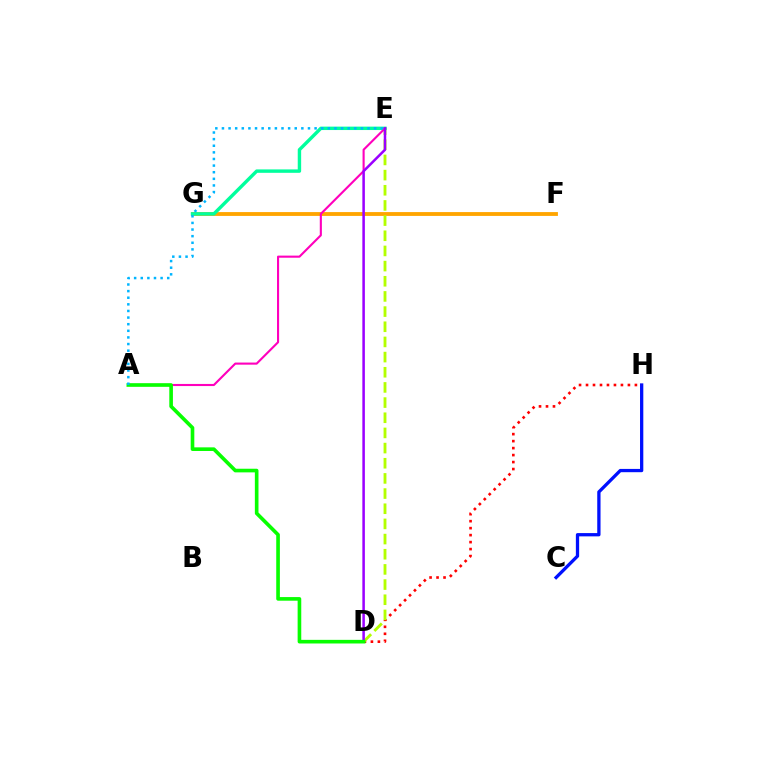{('C', 'H'): [{'color': '#0010ff', 'line_style': 'solid', 'thickness': 2.36}], ('F', 'G'): [{'color': '#ffa500', 'line_style': 'solid', 'thickness': 2.76}], ('D', 'H'): [{'color': '#ff0000', 'line_style': 'dotted', 'thickness': 1.9}], ('D', 'E'): [{'color': '#b3ff00', 'line_style': 'dashed', 'thickness': 2.06}, {'color': '#9b00ff', 'line_style': 'solid', 'thickness': 1.82}], ('E', 'G'): [{'color': '#00ff9d', 'line_style': 'solid', 'thickness': 2.46}], ('A', 'E'): [{'color': '#ff00bd', 'line_style': 'solid', 'thickness': 1.52}, {'color': '#00b5ff', 'line_style': 'dotted', 'thickness': 1.8}], ('A', 'D'): [{'color': '#08ff00', 'line_style': 'solid', 'thickness': 2.61}]}